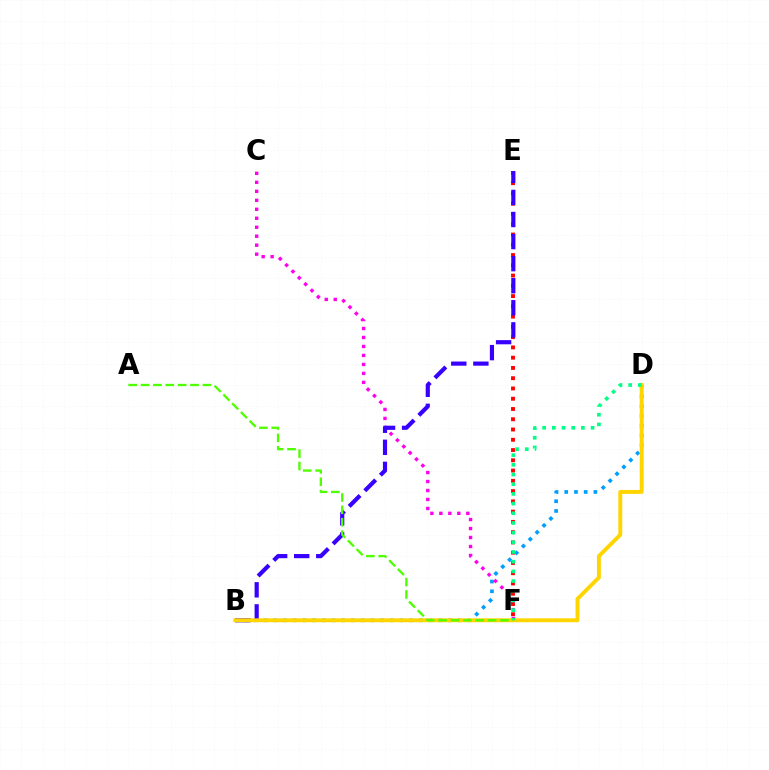{('E', 'F'): [{'color': '#ff0000', 'line_style': 'dotted', 'thickness': 2.79}], ('B', 'D'): [{'color': '#009eff', 'line_style': 'dotted', 'thickness': 2.64}, {'color': '#ffd500', 'line_style': 'solid', 'thickness': 2.81}], ('C', 'F'): [{'color': '#ff00ed', 'line_style': 'dotted', 'thickness': 2.44}], ('B', 'E'): [{'color': '#3700ff', 'line_style': 'dashed', 'thickness': 3.0}], ('D', 'F'): [{'color': '#00ff86', 'line_style': 'dotted', 'thickness': 2.63}], ('A', 'F'): [{'color': '#4fff00', 'line_style': 'dashed', 'thickness': 1.68}]}